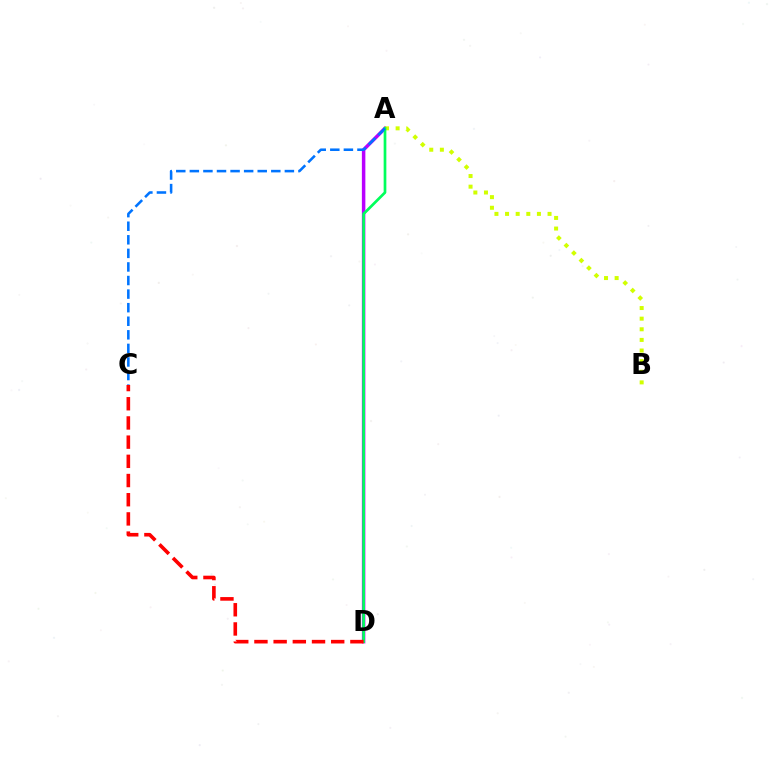{('A', 'D'): [{'color': '#b900ff', 'line_style': 'solid', 'thickness': 2.51}, {'color': '#00ff5c', 'line_style': 'solid', 'thickness': 1.95}], ('A', 'B'): [{'color': '#d1ff00', 'line_style': 'dotted', 'thickness': 2.89}], ('A', 'C'): [{'color': '#0074ff', 'line_style': 'dashed', 'thickness': 1.84}], ('C', 'D'): [{'color': '#ff0000', 'line_style': 'dashed', 'thickness': 2.61}]}